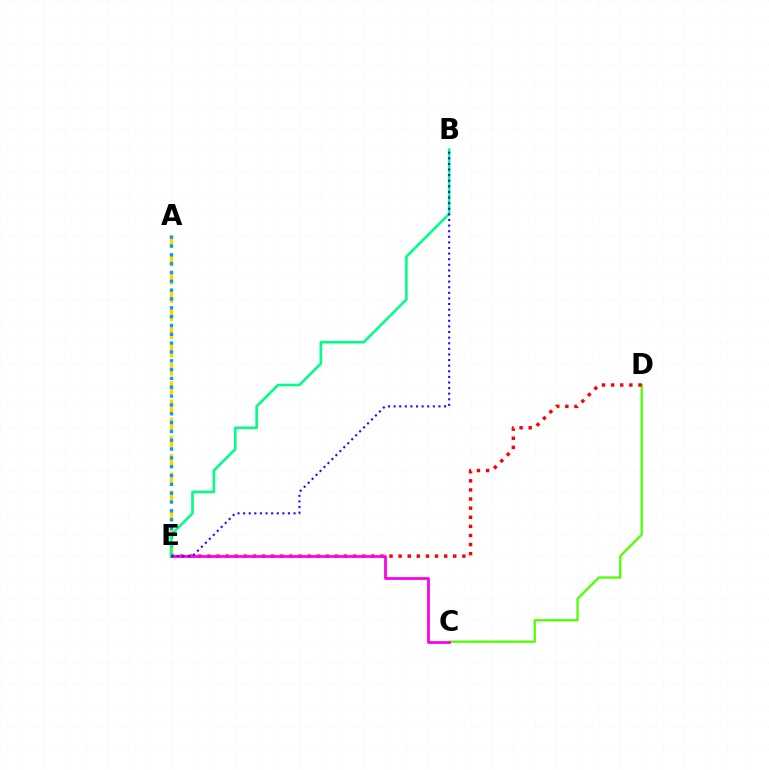{('A', 'E'): [{'color': '#ffd500', 'line_style': 'dashed', 'thickness': 2.47}, {'color': '#009eff', 'line_style': 'dotted', 'thickness': 2.4}], ('C', 'D'): [{'color': '#4fff00', 'line_style': 'solid', 'thickness': 1.64}], ('D', 'E'): [{'color': '#ff0000', 'line_style': 'dotted', 'thickness': 2.47}], ('C', 'E'): [{'color': '#ff00ed', 'line_style': 'solid', 'thickness': 2.0}], ('B', 'E'): [{'color': '#00ff86', 'line_style': 'solid', 'thickness': 1.87}, {'color': '#3700ff', 'line_style': 'dotted', 'thickness': 1.52}]}